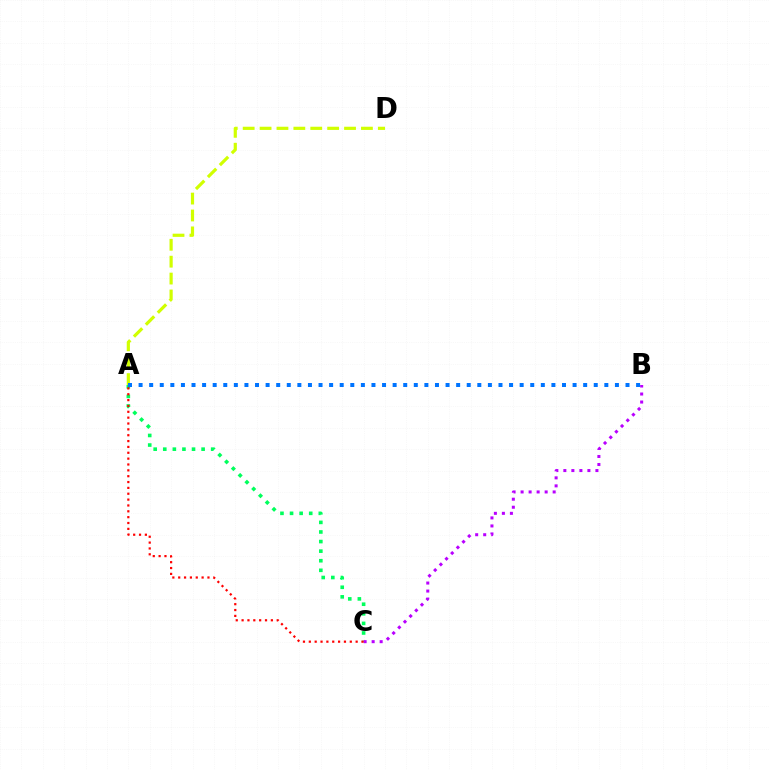{('A', 'D'): [{'color': '#d1ff00', 'line_style': 'dashed', 'thickness': 2.3}], ('A', 'C'): [{'color': '#00ff5c', 'line_style': 'dotted', 'thickness': 2.6}, {'color': '#ff0000', 'line_style': 'dotted', 'thickness': 1.59}], ('A', 'B'): [{'color': '#0074ff', 'line_style': 'dotted', 'thickness': 2.88}], ('B', 'C'): [{'color': '#b900ff', 'line_style': 'dotted', 'thickness': 2.18}]}